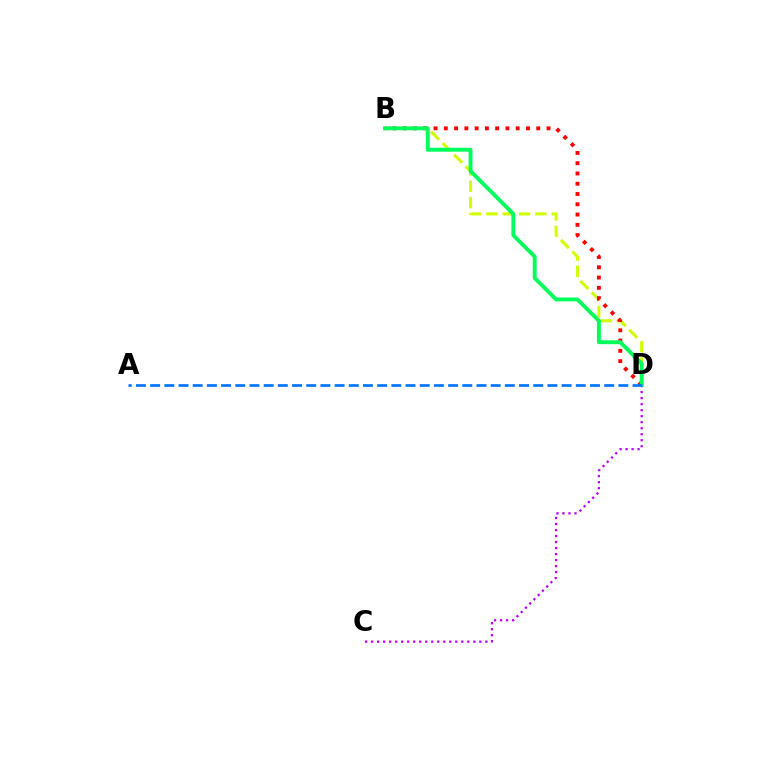{('B', 'D'): [{'color': '#d1ff00', 'line_style': 'dashed', 'thickness': 2.22}, {'color': '#ff0000', 'line_style': 'dotted', 'thickness': 2.79}, {'color': '#00ff5c', 'line_style': 'solid', 'thickness': 2.8}], ('C', 'D'): [{'color': '#b900ff', 'line_style': 'dotted', 'thickness': 1.63}], ('A', 'D'): [{'color': '#0074ff', 'line_style': 'dashed', 'thickness': 1.93}]}